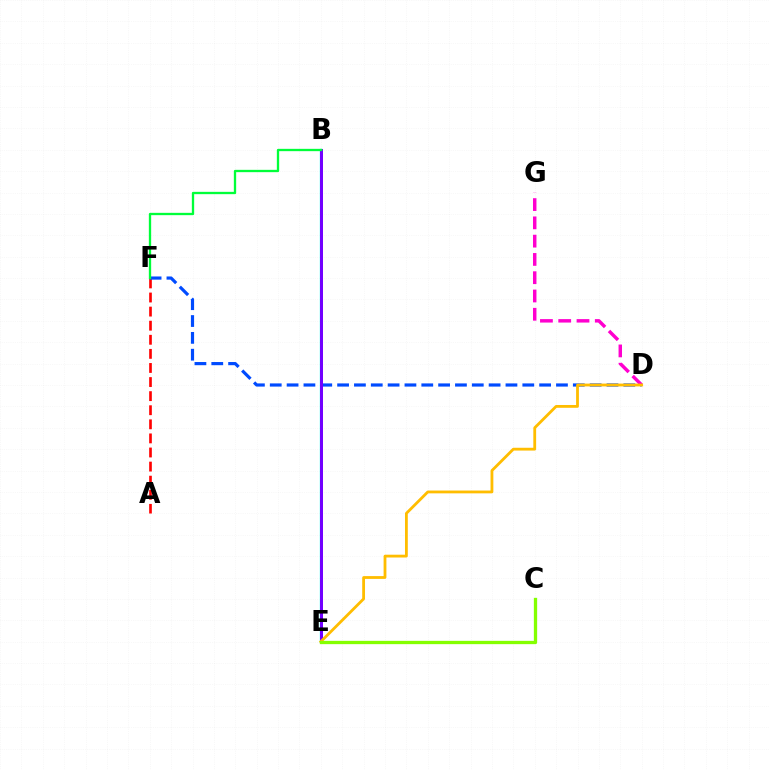{('A', 'F'): [{'color': '#ff0000', 'line_style': 'dashed', 'thickness': 1.91}], ('D', 'F'): [{'color': '#004bff', 'line_style': 'dashed', 'thickness': 2.29}], ('B', 'E'): [{'color': '#00fff6', 'line_style': 'solid', 'thickness': 1.67}, {'color': '#7200ff', 'line_style': 'solid', 'thickness': 2.15}], ('D', 'G'): [{'color': '#ff00cf', 'line_style': 'dashed', 'thickness': 2.48}], ('D', 'E'): [{'color': '#ffbd00', 'line_style': 'solid', 'thickness': 2.02}], ('B', 'F'): [{'color': '#00ff39', 'line_style': 'solid', 'thickness': 1.67}], ('C', 'E'): [{'color': '#84ff00', 'line_style': 'solid', 'thickness': 2.37}]}